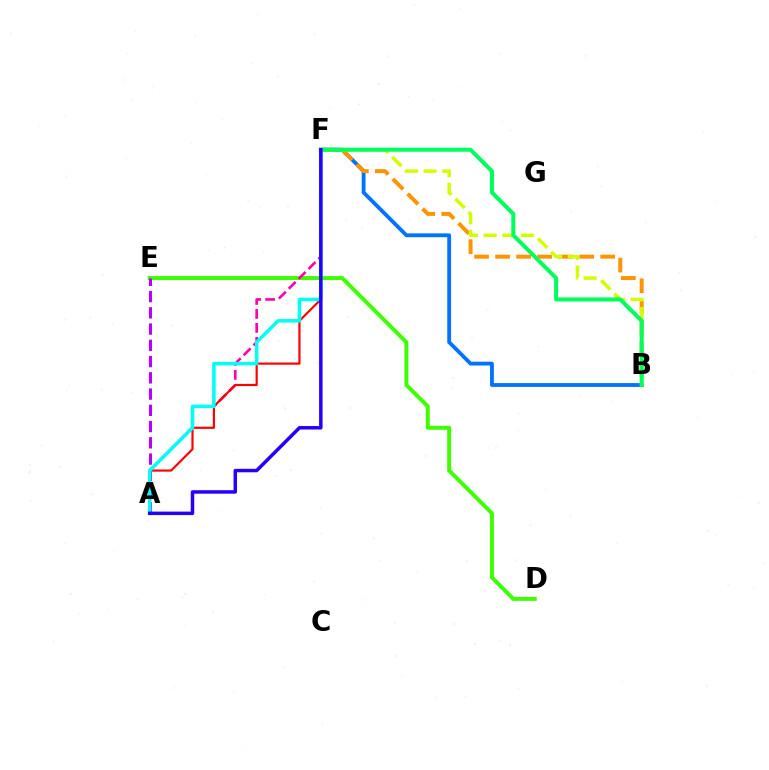{('D', 'E'): [{'color': '#3dff00', 'line_style': 'solid', 'thickness': 2.84}], ('B', 'F'): [{'color': '#0074ff', 'line_style': 'solid', 'thickness': 2.76}, {'color': '#ff9400', 'line_style': 'dashed', 'thickness': 2.86}, {'color': '#d1ff00', 'line_style': 'dashed', 'thickness': 2.53}, {'color': '#00ff5c', 'line_style': 'solid', 'thickness': 2.9}], ('A', 'F'): [{'color': '#ff00ac', 'line_style': 'dashed', 'thickness': 1.9}, {'color': '#ff0000', 'line_style': 'solid', 'thickness': 1.57}, {'color': '#00fff6', 'line_style': 'solid', 'thickness': 2.55}, {'color': '#2500ff', 'line_style': 'solid', 'thickness': 2.5}], ('A', 'E'): [{'color': '#b900ff', 'line_style': 'dashed', 'thickness': 2.21}]}